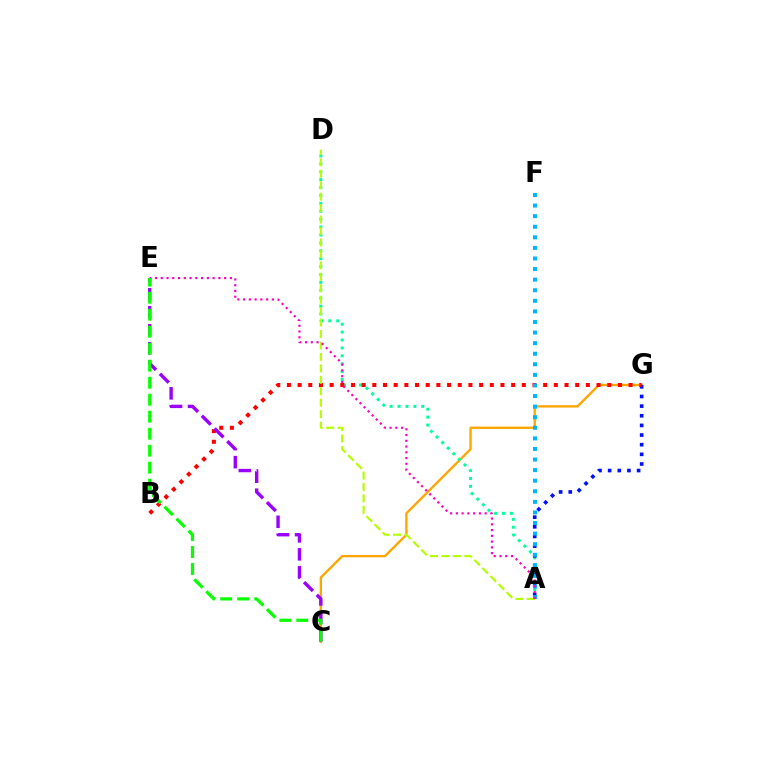{('C', 'G'): [{'color': '#ffa500', 'line_style': 'solid', 'thickness': 1.69}], ('A', 'D'): [{'color': '#00ff9d', 'line_style': 'dotted', 'thickness': 2.15}, {'color': '#b3ff00', 'line_style': 'dashed', 'thickness': 1.56}], ('A', 'G'): [{'color': '#0010ff', 'line_style': 'dotted', 'thickness': 2.62}], ('B', 'G'): [{'color': '#ff0000', 'line_style': 'dotted', 'thickness': 2.9}], ('C', 'E'): [{'color': '#9b00ff', 'line_style': 'dashed', 'thickness': 2.44}, {'color': '#08ff00', 'line_style': 'dashed', 'thickness': 2.31}], ('A', 'F'): [{'color': '#00b5ff', 'line_style': 'dotted', 'thickness': 2.88}], ('A', 'E'): [{'color': '#ff00bd', 'line_style': 'dotted', 'thickness': 1.57}]}